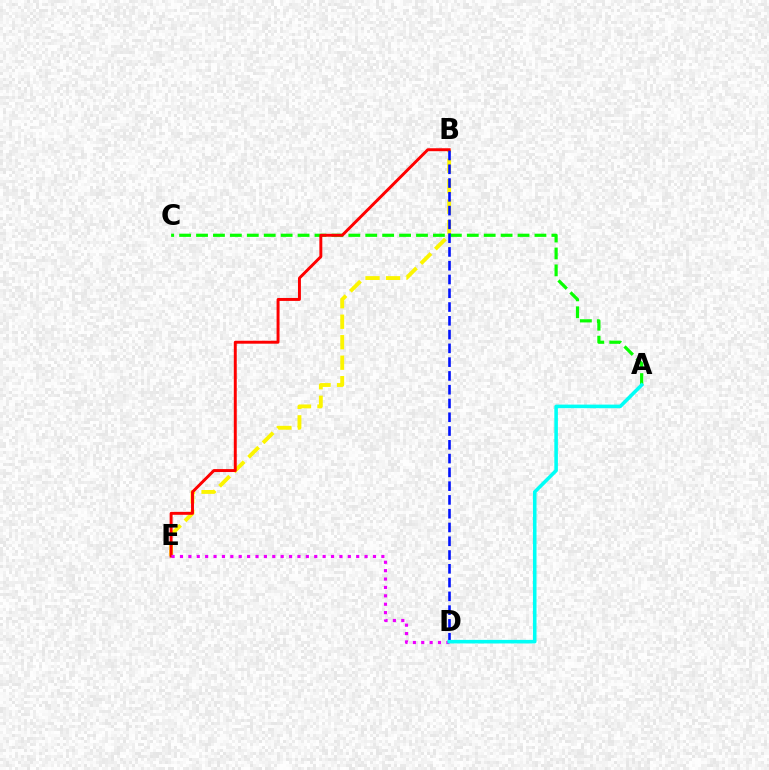{('B', 'E'): [{'color': '#fcf500', 'line_style': 'dashed', 'thickness': 2.78}, {'color': '#ff0000', 'line_style': 'solid', 'thickness': 2.12}], ('A', 'C'): [{'color': '#08ff00', 'line_style': 'dashed', 'thickness': 2.3}], ('B', 'D'): [{'color': '#0010ff', 'line_style': 'dashed', 'thickness': 1.87}], ('D', 'E'): [{'color': '#ee00ff', 'line_style': 'dotted', 'thickness': 2.28}], ('A', 'D'): [{'color': '#00fff6', 'line_style': 'solid', 'thickness': 2.57}]}